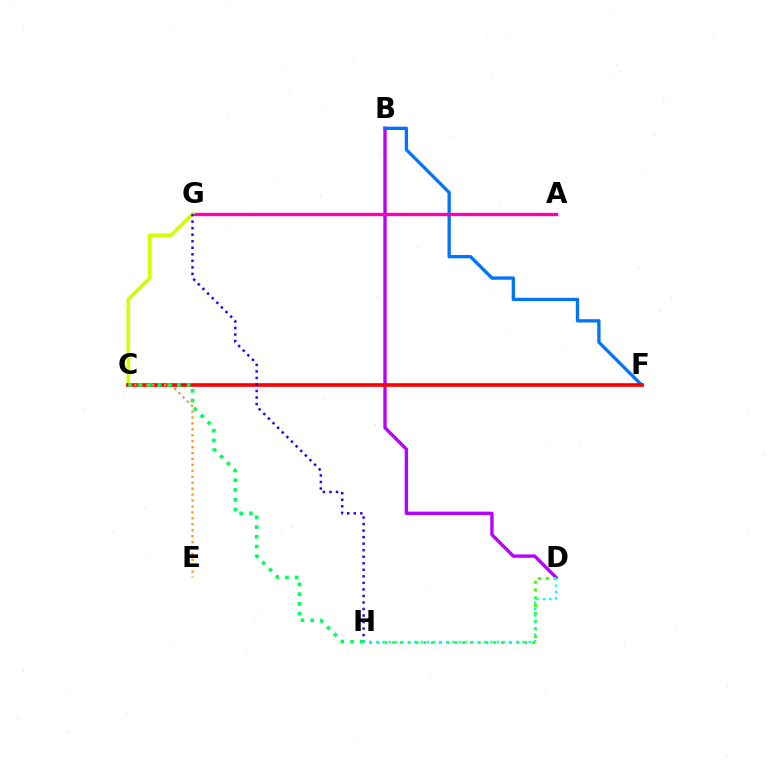{('B', 'D'): [{'color': '#b900ff', 'line_style': 'solid', 'thickness': 2.43}], ('D', 'H'): [{'color': '#3dff00', 'line_style': 'dotted', 'thickness': 2.11}, {'color': '#00fff6', 'line_style': 'dotted', 'thickness': 1.73}], ('B', 'F'): [{'color': '#0074ff', 'line_style': 'solid', 'thickness': 2.38}], ('A', 'G'): [{'color': '#ff00ac', 'line_style': 'solid', 'thickness': 2.4}], ('C', 'G'): [{'color': '#d1ff00', 'line_style': 'solid', 'thickness': 2.61}], ('C', 'F'): [{'color': '#ff0000', 'line_style': 'solid', 'thickness': 2.62}], ('C', 'E'): [{'color': '#ff9400', 'line_style': 'dotted', 'thickness': 1.61}], ('G', 'H'): [{'color': '#2500ff', 'line_style': 'dotted', 'thickness': 1.77}], ('C', 'H'): [{'color': '#00ff5c', 'line_style': 'dotted', 'thickness': 2.65}]}